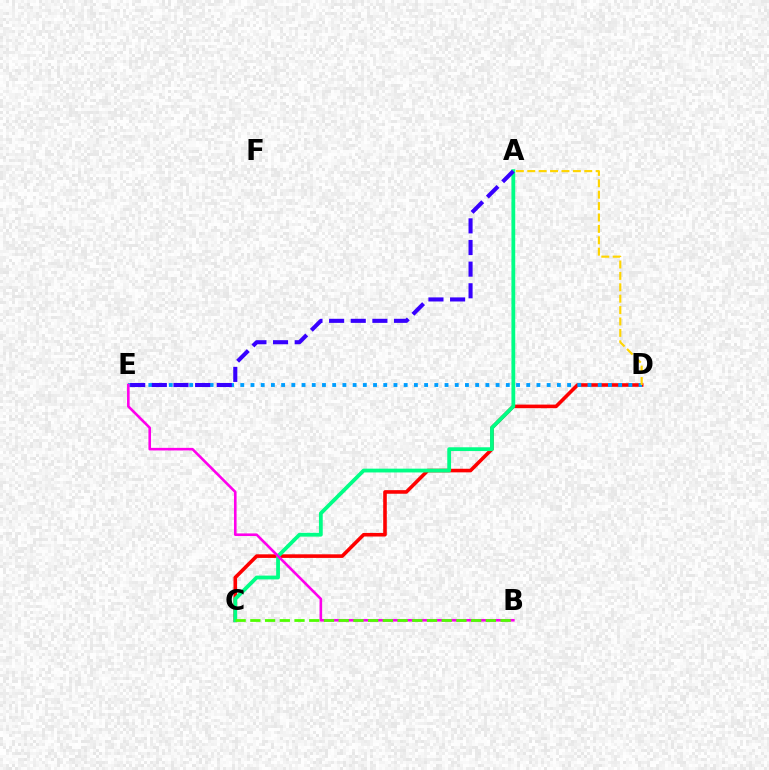{('C', 'D'): [{'color': '#ff0000', 'line_style': 'solid', 'thickness': 2.59}], ('A', 'C'): [{'color': '#00ff86', 'line_style': 'solid', 'thickness': 2.73}], ('D', 'E'): [{'color': '#009eff', 'line_style': 'dotted', 'thickness': 2.77}], ('A', 'D'): [{'color': '#ffd500', 'line_style': 'dashed', 'thickness': 1.55}], ('B', 'E'): [{'color': '#ff00ed', 'line_style': 'solid', 'thickness': 1.88}], ('B', 'C'): [{'color': '#4fff00', 'line_style': 'dashed', 'thickness': 2.0}], ('A', 'E'): [{'color': '#3700ff', 'line_style': 'dashed', 'thickness': 2.94}]}